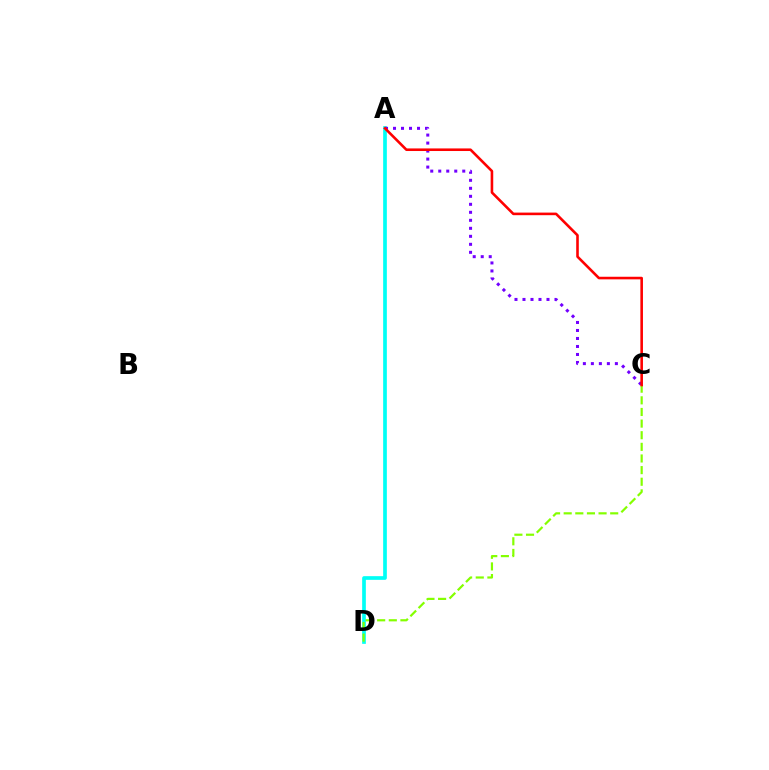{('A', 'D'): [{'color': '#00fff6', 'line_style': 'solid', 'thickness': 2.66}], ('A', 'C'): [{'color': '#7200ff', 'line_style': 'dotted', 'thickness': 2.17}, {'color': '#ff0000', 'line_style': 'solid', 'thickness': 1.87}], ('C', 'D'): [{'color': '#84ff00', 'line_style': 'dashed', 'thickness': 1.58}]}